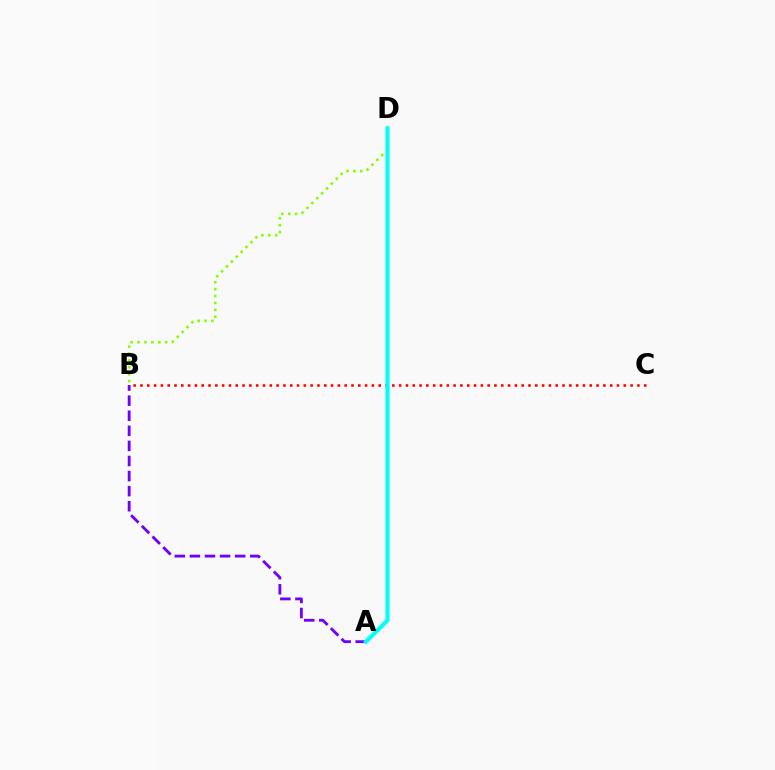{('A', 'B'): [{'color': '#7200ff', 'line_style': 'dashed', 'thickness': 2.05}], ('B', 'D'): [{'color': '#84ff00', 'line_style': 'dotted', 'thickness': 1.87}], ('B', 'C'): [{'color': '#ff0000', 'line_style': 'dotted', 'thickness': 1.85}], ('A', 'D'): [{'color': '#00fff6', 'line_style': 'solid', 'thickness': 2.95}]}